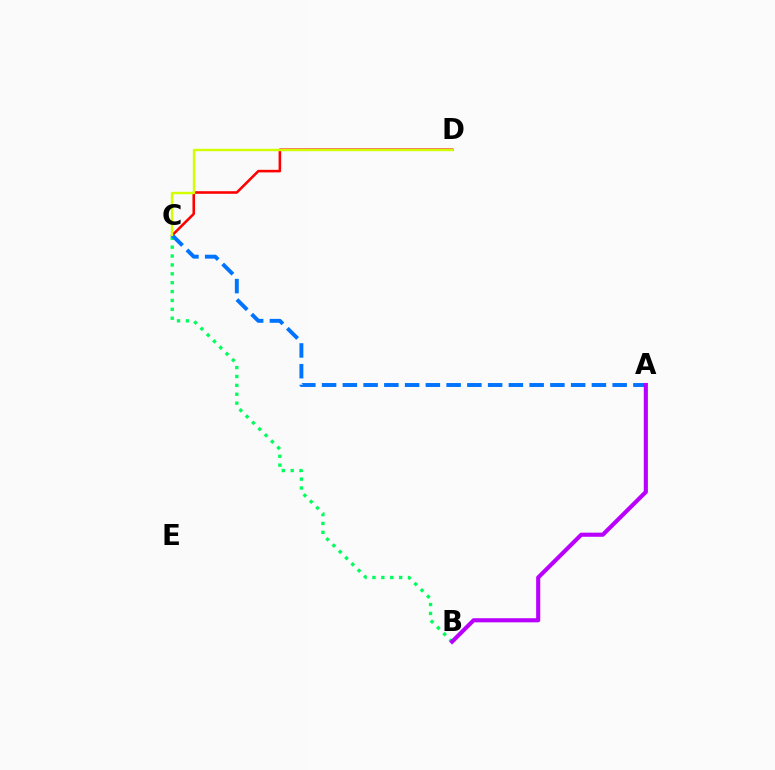{('B', 'C'): [{'color': '#00ff5c', 'line_style': 'dotted', 'thickness': 2.41}], ('C', 'D'): [{'color': '#ff0000', 'line_style': 'solid', 'thickness': 1.85}, {'color': '#d1ff00', 'line_style': 'solid', 'thickness': 1.72}], ('A', 'C'): [{'color': '#0074ff', 'line_style': 'dashed', 'thickness': 2.82}], ('A', 'B'): [{'color': '#b900ff', 'line_style': 'solid', 'thickness': 2.96}]}